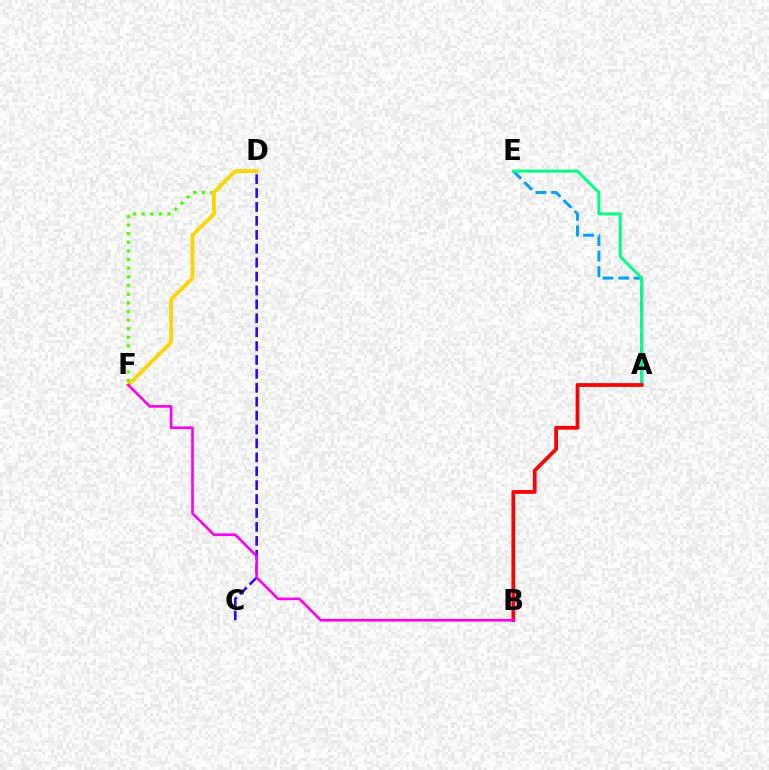{('A', 'E'): [{'color': '#009eff', 'line_style': 'dashed', 'thickness': 2.11}, {'color': '#00ff86', 'line_style': 'solid', 'thickness': 2.15}], ('D', 'F'): [{'color': '#4fff00', 'line_style': 'dotted', 'thickness': 2.35}, {'color': '#ffd500', 'line_style': 'solid', 'thickness': 2.74}], ('A', 'B'): [{'color': '#ff0000', 'line_style': 'solid', 'thickness': 2.71}], ('C', 'D'): [{'color': '#3700ff', 'line_style': 'dashed', 'thickness': 1.89}], ('B', 'F'): [{'color': '#ff00ed', 'line_style': 'solid', 'thickness': 1.91}]}